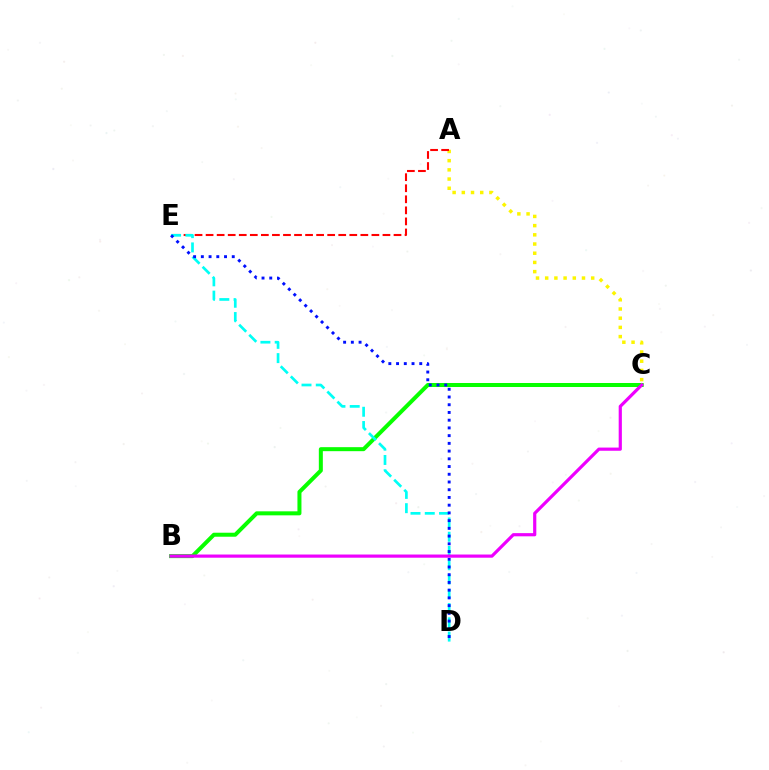{('A', 'C'): [{'color': '#fcf500', 'line_style': 'dotted', 'thickness': 2.5}], ('B', 'C'): [{'color': '#08ff00', 'line_style': 'solid', 'thickness': 2.89}, {'color': '#ee00ff', 'line_style': 'solid', 'thickness': 2.29}], ('A', 'E'): [{'color': '#ff0000', 'line_style': 'dashed', 'thickness': 1.5}], ('D', 'E'): [{'color': '#00fff6', 'line_style': 'dashed', 'thickness': 1.94}, {'color': '#0010ff', 'line_style': 'dotted', 'thickness': 2.1}]}